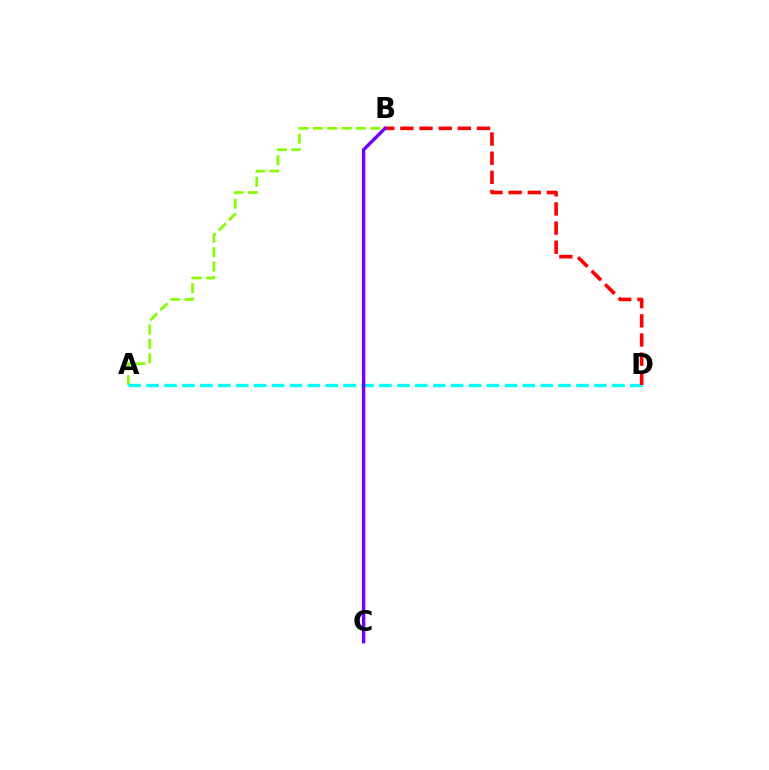{('A', 'B'): [{'color': '#84ff00', 'line_style': 'dashed', 'thickness': 1.95}], ('A', 'D'): [{'color': '#00fff6', 'line_style': 'dashed', 'thickness': 2.43}], ('B', 'D'): [{'color': '#ff0000', 'line_style': 'dashed', 'thickness': 2.6}], ('B', 'C'): [{'color': '#7200ff', 'line_style': 'solid', 'thickness': 2.46}]}